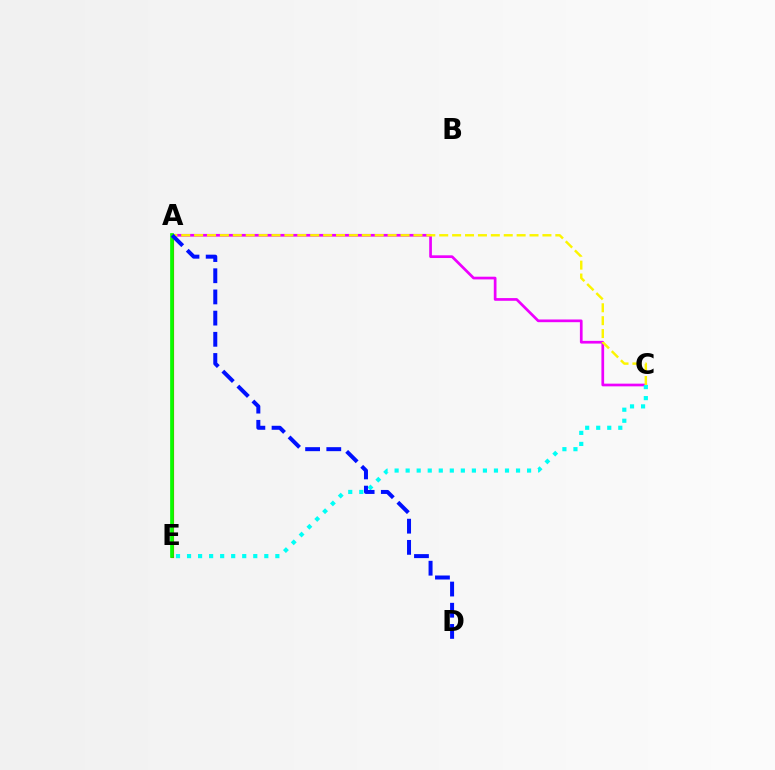{('A', 'C'): [{'color': '#ee00ff', 'line_style': 'solid', 'thickness': 1.95}, {'color': '#fcf500', 'line_style': 'dashed', 'thickness': 1.75}], ('A', 'E'): [{'color': '#ff0000', 'line_style': 'solid', 'thickness': 2.25}, {'color': '#08ff00', 'line_style': 'solid', 'thickness': 2.65}], ('C', 'E'): [{'color': '#00fff6', 'line_style': 'dotted', 'thickness': 3.0}], ('A', 'D'): [{'color': '#0010ff', 'line_style': 'dashed', 'thickness': 2.88}]}